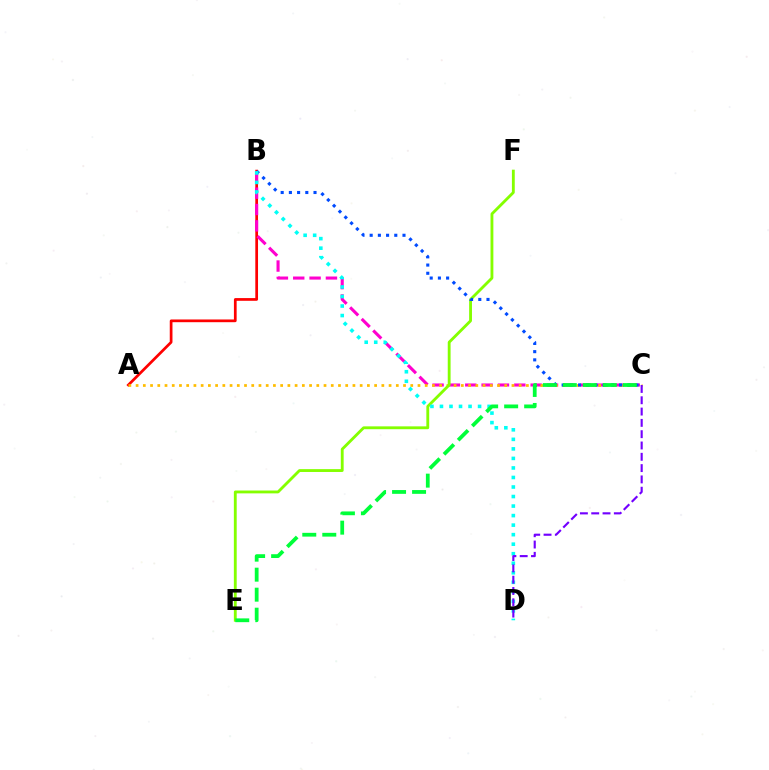{('A', 'B'): [{'color': '#ff0000', 'line_style': 'solid', 'thickness': 1.96}], ('B', 'C'): [{'color': '#ff00cf', 'line_style': 'dashed', 'thickness': 2.22}, {'color': '#004bff', 'line_style': 'dotted', 'thickness': 2.23}], ('A', 'C'): [{'color': '#ffbd00', 'line_style': 'dotted', 'thickness': 1.96}], ('E', 'F'): [{'color': '#84ff00', 'line_style': 'solid', 'thickness': 2.05}], ('B', 'D'): [{'color': '#00fff6', 'line_style': 'dotted', 'thickness': 2.59}], ('C', 'D'): [{'color': '#7200ff', 'line_style': 'dashed', 'thickness': 1.54}], ('C', 'E'): [{'color': '#00ff39', 'line_style': 'dashed', 'thickness': 2.72}]}